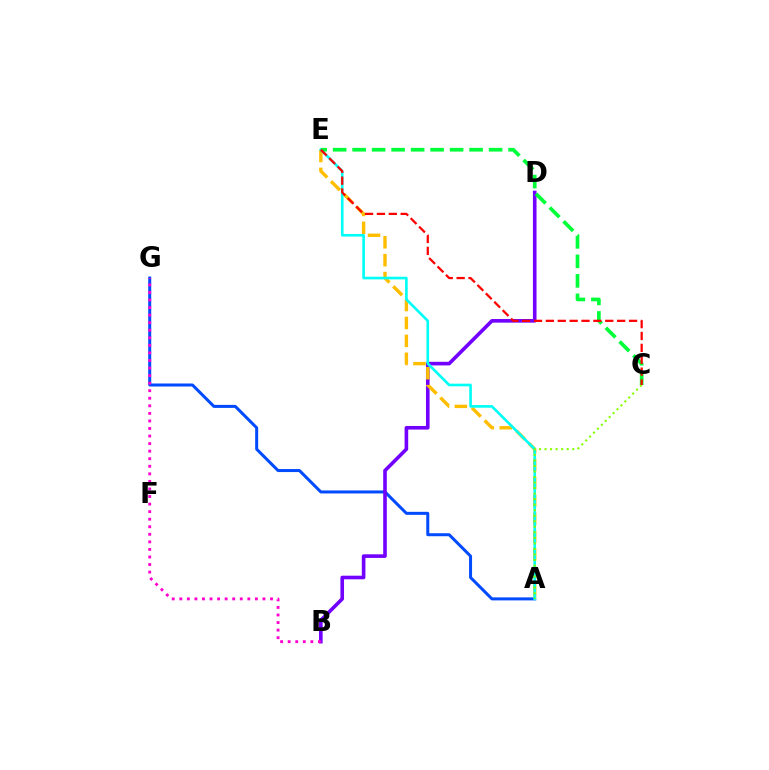{('A', 'G'): [{'color': '#004bff', 'line_style': 'solid', 'thickness': 2.17}], ('B', 'D'): [{'color': '#7200ff', 'line_style': 'solid', 'thickness': 2.6}], ('A', 'E'): [{'color': '#ffbd00', 'line_style': 'dashed', 'thickness': 2.43}, {'color': '#00fff6', 'line_style': 'solid', 'thickness': 1.9}], ('C', 'E'): [{'color': '#00ff39', 'line_style': 'dashed', 'thickness': 2.65}, {'color': '#ff0000', 'line_style': 'dashed', 'thickness': 1.61}], ('A', 'C'): [{'color': '#84ff00', 'line_style': 'dotted', 'thickness': 1.5}], ('B', 'G'): [{'color': '#ff00cf', 'line_style': 'dotted', 'thickness': 2.05}]}